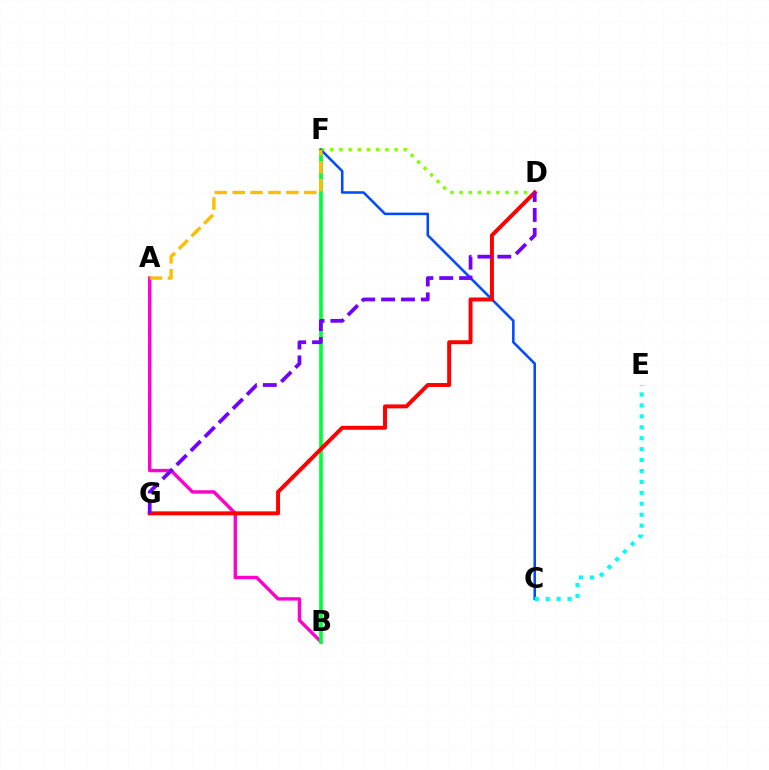{('A', 'B'): [{'color': '#ff00cf', 'line_style': 'solid', 'thickness': 2.45}], ('B', 'F'): [{'color': '#00ff39', 'line_style': 'solid', 'thickness': 2.65}], ('D', 'F'): [{'color': '#84ff00', 'line_style': 'dotted', 'thickness': 2.5}], ('C', 'F'): [{'color': '#004bff', 'line_style': 'solid', 'thickness': 1.83}], ('A', 'F'): [{'color': '#ffbd00', 'line_style': 'dashed', 'thickness': 2.43}], ('D', 'G'): [{'color': '#ff0000', 'line_style': 'solid', 'thickness': 2.84}, {'color': '#7200ff', 'line_style': 'dashed', 'thickness': 2.7}], ('C', 'E'): [{'color': '#00fff6', 'line_style': 'dotted', 'thickness': 2.97}]}